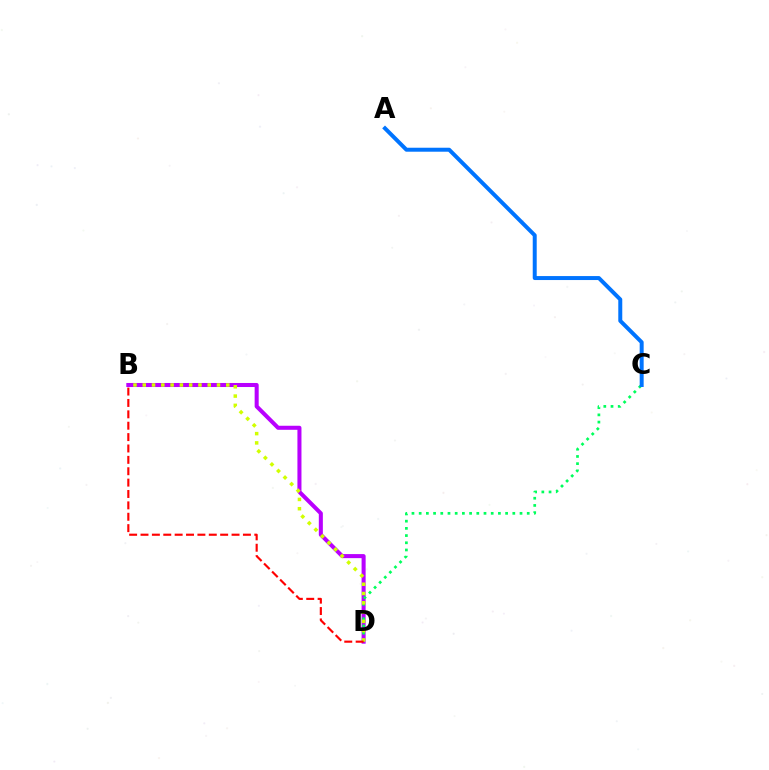{('B', 'D'): [{'color': '#b900ff', 'line_style': 'solid', 'thickness': 2.91}, {'color': '#d1ff00', 'line_style': 'dotted', 'thickness': 2.52}, {'color': '#ff0000', 'line_style': 'dashed', 'thickness': 1.55}], ('C', 'D'): [{'color': '#00ff5c', 'line_style': 'dotted', 'thickness': 1.96}], ('A', 'C'): [{'color': '#0074ff', 'line_style': 'solid', 'thickness': 2.86}]}